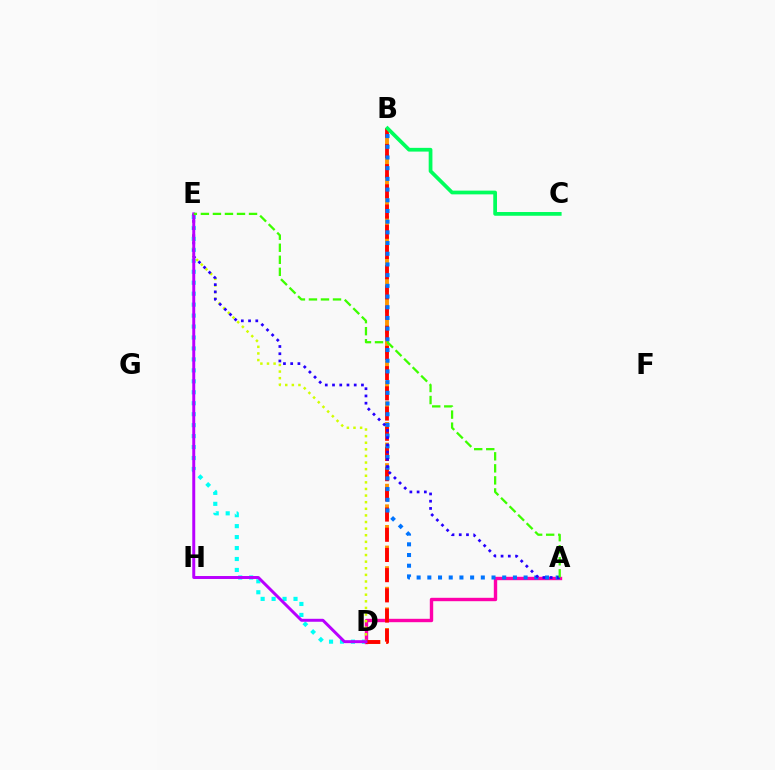{('D', 'E'): [{'color': '#00fff6', 'line_style': 'dotted', 'thickness': 2.98}, {'color': '#d1ff00', 'line_style': 'dotted', 'thickness': 1.8}, {'color': '#b900ff', 'line_style': 'solid', 'thickness': 2.13}], ('A', 'D'): [{'color': '#ff00ac', 'line_style': 'solid', 'thickness': 2.44}], ('B', 'D'): [{'color': '#ff9400', 'line_style': 'dashed', 'thickness': 2.8}, {'color': '#ff0000', 'line_style': 'dashed', 'thickness': 2.74}], ('A', 'B'): [{'color': '#0074ff', 'line_style': 'dotted', 'thickness': 2.91}], ('A', 'E'): [{'color': '#2500ff', 'line_style': 'dotted', 'thickness': 1.97}, {'color': '#3dff00', 'line_style': 'dashed', 'thickness': 1.63}], ('B', 'C'): [{'color': '#00ff5c', 'line_style': 'solid', 'thickness': 2.69}]}